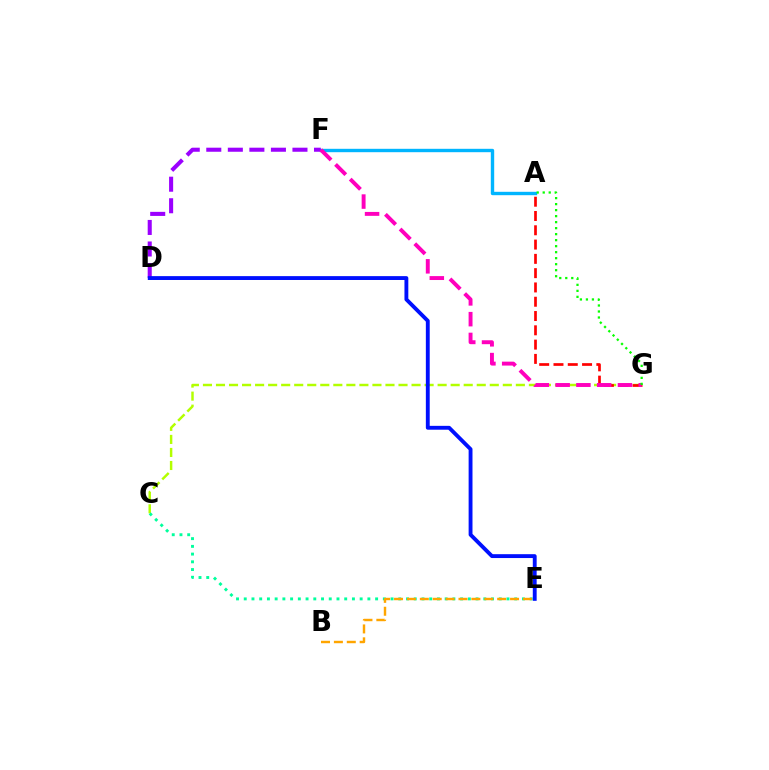{('C', 'G'): [{'color': '#b3ff00', 'line_style': 'dashed', 'thickness': 1.77}], ('A', 'G'): [{'color': '#ff0000', 'line_style': 'dashed', 'thickness': 1.94}, {'color': '#08ff00', 'line_style': 'dotted', 'thickness': 1.63}], ('C', 'E'): [{'color': '#00ff9d', 'line_style': 'dotted', 'thickness': 2.1}], ('A', 'F'): [{'color': '#00b5ff', 'line_style': 'solid', 'thickness': 2.43}], ('D', 'F'): [{'color': '#9b00ff', 'line_style': 'dashed', 'thickness': 2.93}], ('F', 'G'): [{'color': '#ff00bd', 'line_style': 'dashed', 'thickness': 2.82}], ('D', 'E'): [{'color': '#0010ff', 'line_style': 'solid', 'thickness': 2.78}], ('B', 'E'): [{'color': '#ffa500', 'line_style': 'dashed', 'thickness': 1.75}]}